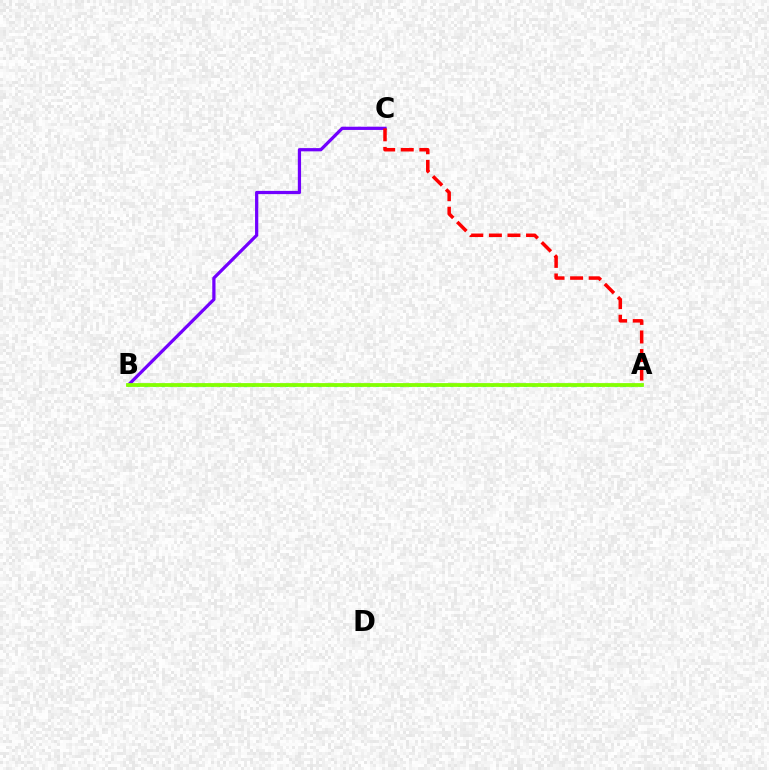{('B', 'C'): [{'color': '#7200ff', 'line_style': 'solid', 'thickness': 2.33}], ('A', 'B'): [{'color': '#00fff6', 'line_style': 'dotted', 'thickness': 2.24}, {'color': '#84ff00', 'line_style': 'solid', 'thickness': 2.72}], ('A', 'C'): [{'color': '#ff0000', 'line_style': 'dashed', 'thickness': 2.52}]}